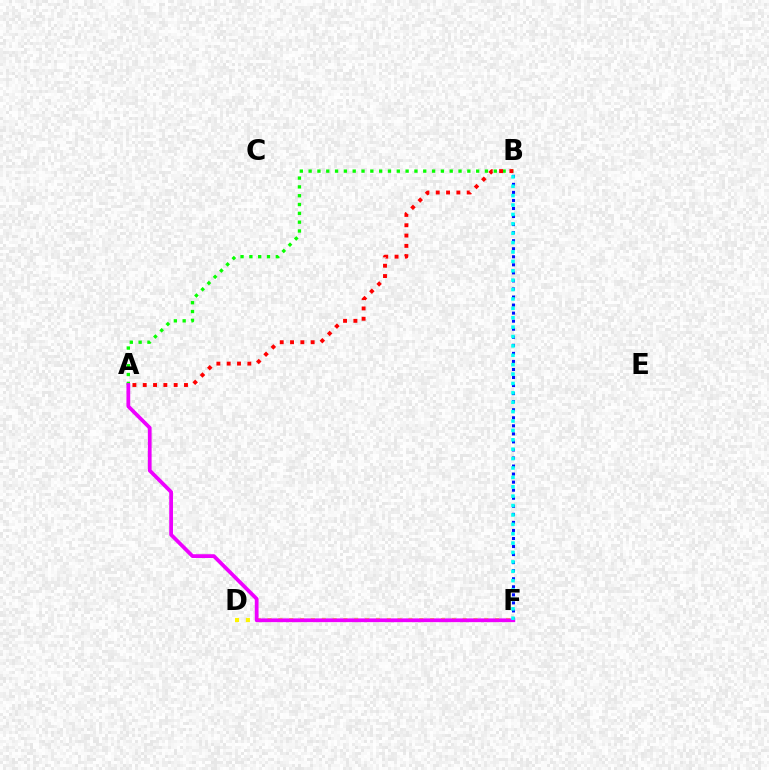{('A', 'B'): [{'color': '#08ff00', 'line_style': 'dotted', 'thickness': 2.4}, {'color': '#ff0000', 'line_style': 'dotted', 'thickness': 2.8}], ('B', 'F'): [{'color': '#0010ff', 'line_style': 'dotted', 'thickness': 2.19}, {'color': '#00fff6', 'line_style': 'dotted', 'thickness': 2.55}], ('D', 'F'): [{'color': '#fcf500', 'line_style': 'dotted', 'thickness': 2.94}], ('A', 'F'): [{'color': '#ee00ff', 'line_style': 'solid', 'thickness': 2.71}]}